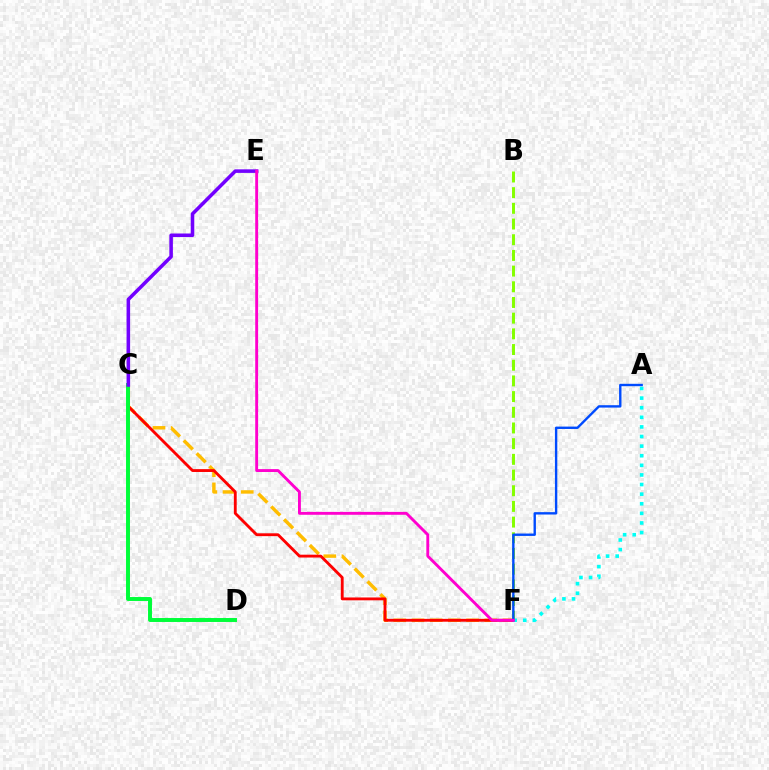{('B', 'F'): [{'color': '#84ff00', 'line_style': 'dashed', 'thickness': 2.13}], ('C', 'F'): [{'color': '#ffbd00', 'line_style': 'dashed', 'thickness': 2.47}, {'color': '#ff0000', 'line_style': 'solid', 'thickness': 2.05}], ('C', 'D'): [{'color': '#00ff39', 'line_style': 'solid', 'thickness': 2.84}], ('A', 'F'): [{'color': '#00fff6', 'line_style': 'dotted', 'thickness': 2.61}, {'color': '#004bff', 'line_style': 'solid', 'thickness': 1.71}], ('C', 'E'): [{'color': '#7200ff', 'line_style': 'solid', 'thickness': 2.56}], ('E', 'F'): [{'color': '#ff00cf', 'line_style': 'solid', 'thickness': 2.08}]}